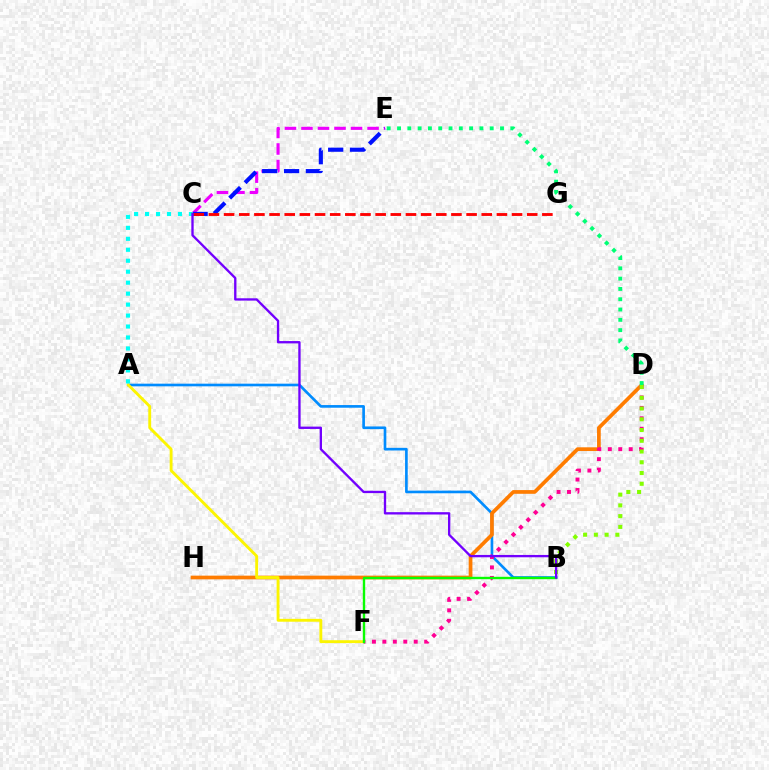{('A', 'B'): [{'color': '#008cff', 'line_style': 'solid', 'thickness': 1.91}], ('D', 'H'): [{'color': '#ff7c00', 'line_style': 'solid', 'thickness': 2.67}], ('A', 'F'): [{'color': '#fcf500', 'line_style': 'solid', 'thickness': 2.07}], ('D', 'F'): [{'color': '#ff0094', 'line_style': 'dotted', 'thickness': 2.84}], ('B', 'F'): [{'color': '#08ff00', 'line_style': 'solid', 'thickness': 1.72}], ('C', 'E'): [{'color': '#ee00ff', 'line_style': 'dashed', 'thickness': 2.24}, {'color': '#0010ff', 'line_style': 'dashed', 'thickness': 2.97}], ('D', 'E'): [{'color': '#00ff74', 'line_style': 'dotted', 'thickness': 2.8}], ('A', 'C'): [{'color': '#00fff6', 'line_style': 'dotted', 'thickness': 2.98}], ('B', 'D'): [{'color': '#84ff00', 'line_style': 'dotted', 'thickness': 2.92}], ('C', 'G'): [{'color': '#ff0000', 'line_style': 'dashed', 'thickness': 2.06}], ('B', 'C'): [{'color': '#7200ff', 'line_style': 'solid', 'thickness': 1.68}]}